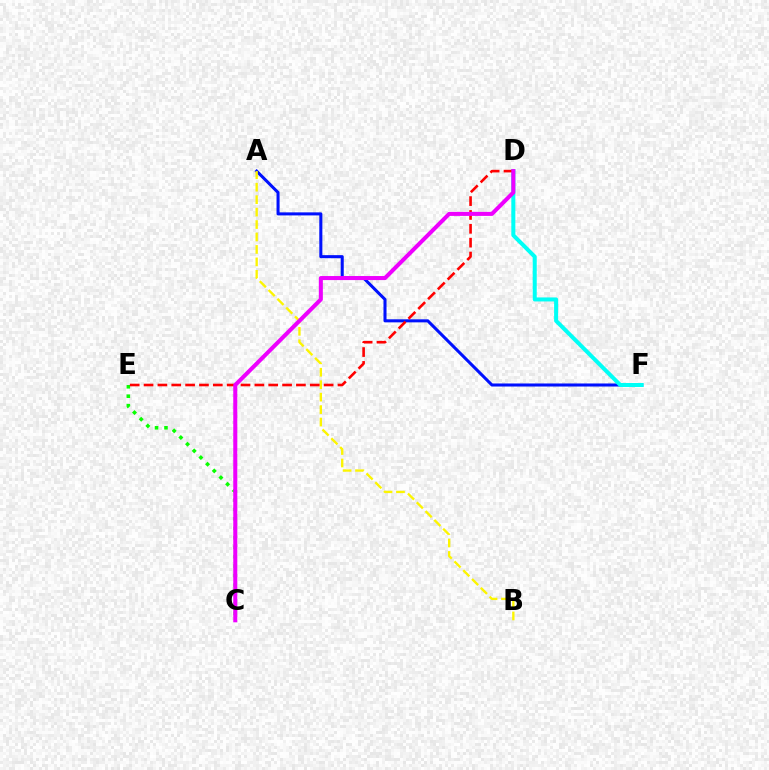{('C', 'E'): [{'color': '#08ff00', 'line_style': 'dotted', 'thickness': 2.57}], ('A', 'F'): [{'color': '#0010ff', 'line_style': 'solid', 'thickness': 2.19}], ('D', 'F'): [{'color': '#00fff6', 'line_style': 'solid', 'thickness': 2.89}], ('A', 'B'): [{'color': '#fcf500', 'line_style': 'dashed', 'thickness': 1.69}], ('D', 'E'): [{'color': '#ff0000', 'line_style': 'dashed', 'thickness': 1.88}], ('C', 'D'): [{'color': '#ee00ff', 'line_style': 'solid', 'thickness': 2.91}]}